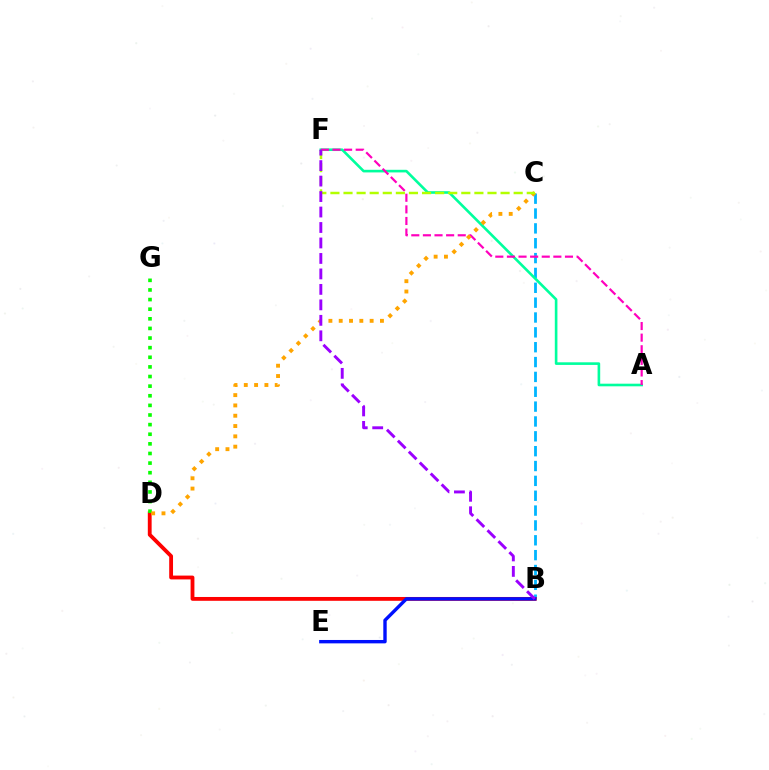{('B', 'C'): [{'color': '#00b5ff', 'line_style': 'dashed', 'thickness': 2.02}], ('B', 'D'): [{'color': '#ff0000', 'line_style': 'solid', 'thickness': 2.75}], ('D', 'G'): [{'color': '#08ff00', 'line_style': 'dotted', 'thickness': 2.61}], ('B', 'E'): [{'color': '#0010ff', 'line_style': 'solid', 'thickness': 2.44}], ('A', 'F'): [{'color': '#00ff9d', 'line_style': 'solid', 'thickness': 1.89}, {'color': '#ff00bd', 'line_style': 'dashed', 'thickness': 1.58}], ('C', 'D'): [{'color': '#ffa500', 'line_style': 'dotted', 'thickness': 2.8}], ('C', 'F'): [{'color': '#b3ff00', 'line_style': 'dashed', 'thickness': 1.78}], ('B', 'F'): [{'color': '#9b00ff', 'line_style': 'dashed', 'thickness': 2.1}]}